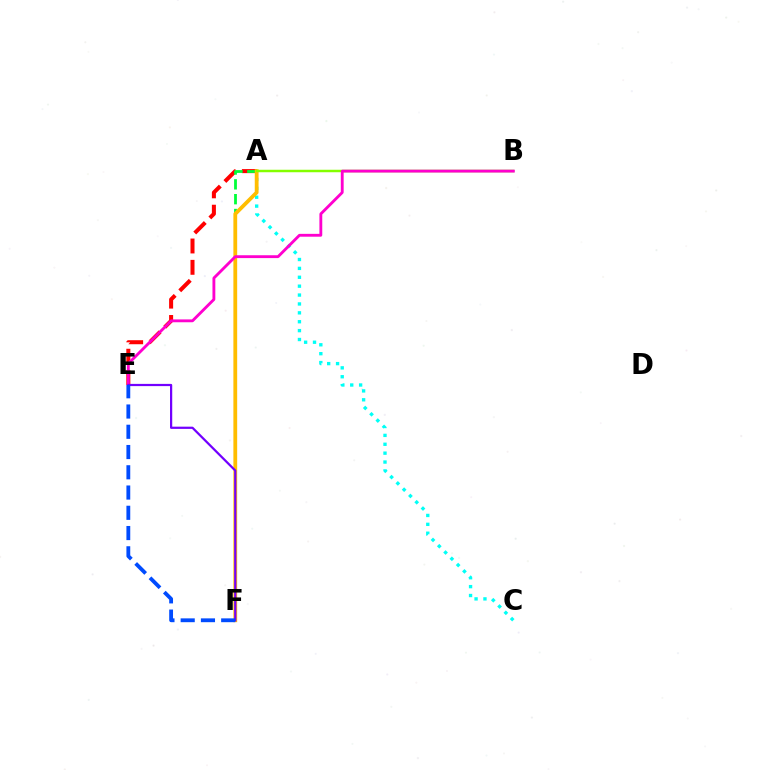{('A', 'C'): [{'color': '#00fff6', 'line_style': 'dotted', 'thickness': 2.42}], ('A', 'E'): [{'color': '#ff0000', 'line_style': 'dashed', 'thickness': 2.9}], ('A', 'F'): [{'color': '#00ff39', 'line_style': 'dashed', 'thickness': 2.02}, {'color': '#ffbd00', 'line_style': 'solid', 'thickness': 2.73}], ('A', 'B'): [{'color': '#84ff00', 'line_style': 'solid', 'thickness': 1.79}], ('B', 'E'): [{'color': '#ff00cf', 'line_style': 'solid', 'thickness': 2.05}], ('E', 'F'): [{'color': '#7200ff', 'line_style': 'solid', 'thickness': 1.6}, {'color': '#004bff', 'line_style': 'dashed', 'thickness': 2.75}]}